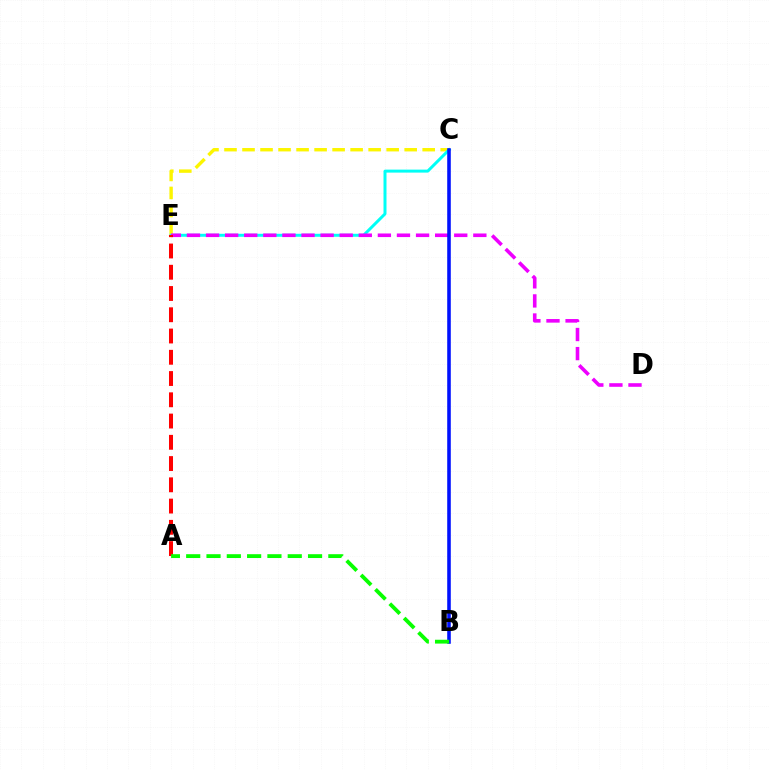{('C', 'E'): [{'color': '#fcf500', 'line_style': 'dashed', 'thickness': 2.45}, {'color': '#00fff6', 'line_style': 'solid', 'thickness': 2.15}], ('D', 'E'): [{'color': '#ee00ff', 'line_style': 'dashed', 'thickness': 2.59}], ('A', 'E'): [{'color': '#ff0000', 'line_style': 'dashed', 'thickness': 2.89}], ('B', 'C'): [{'color': '#0010ff', 'line_style': 'solid', 'thickness': 2.57}], ('A', 'B'): [{'color': '#08ff00', 'line_style': 'dashed', 'thickness': 2.76}]}